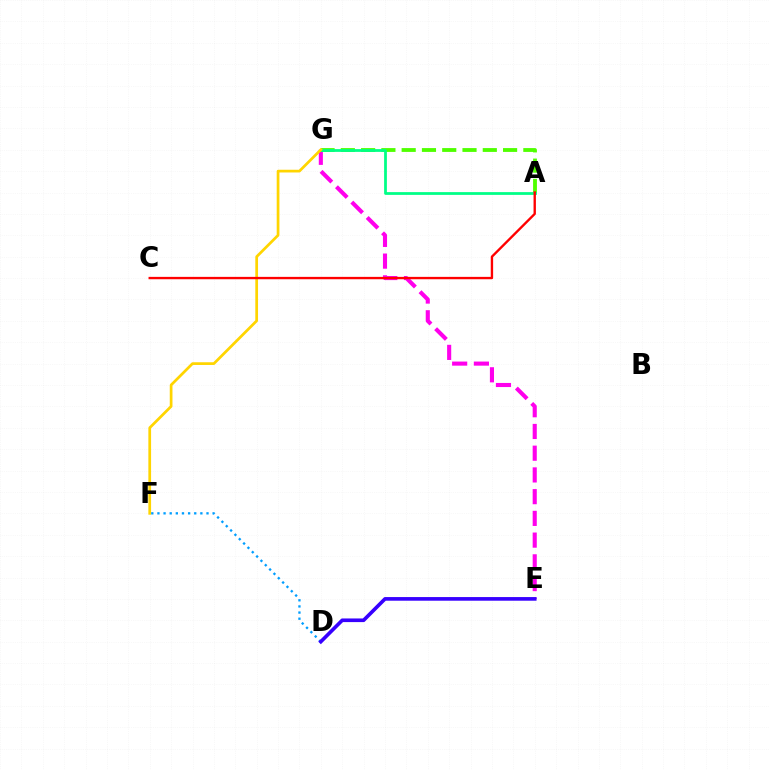{('E', 'G'): [{'color': '#ff00ed', 'line_style': 'dashed', 'thickness': 2.95}], ('A', 'G'): [{'color': '#4fff00', 'line_style': 'dashed', 'thickness': 2.76}, {'color': '#00ff86', 'line_style': 'solid', 'thickness': 1.99}], ('F', 'G'): [{'color': '#ffd500', 'line_style': 'solid', 'thickness': 1.96}], ('D', 'F'): [{'color': '#009eff', 'line_style': 'dotted', 'thickness': 1.67}], ('D', 'E'): [{'color': '#3700ff', 'line_style': 'solid', 'thickness': 2.62}], ('A', 'C'): [{'color': '#ff0000', 'line_style': 'solid', 'thickness': 1.7}]}